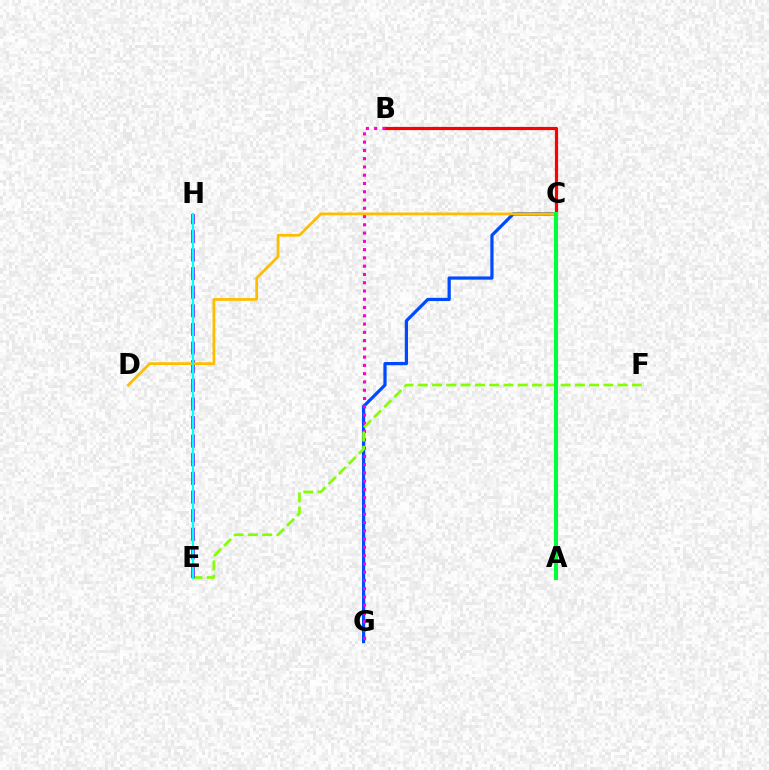{('B', 'C'): [{'color': '#ff0000', 'line_style': 'solid', 'thickness': 2.3}], ('C', 'G'): [{'color': '#004bff', 'line_style': 'solid', 'thickness': 2.32}], ('B', 'G'): [{'color': '#ff00cf', 'line_style': 'dotted', 'thickness': 2.25}], ('E', 'F'): [{'color': '#84ff00', 'line_style': 'dashed', 'thickness': 1.94}], ('E', 'H'): [{'color': '#7200ff', 'line_style': 'dashed', 'thickness': 2.53}, {'color': '#00fff6', 'line_style': 'solid', 'thickness': 1.64}], ('C', 'D'): [{'color': '#ffbd00', 'line_style': 'solid', 'thickness': 1.99}], ('A', 'C'): [{'color': '#00ff39', 'line_style': 'solid', 'thickness': 2.94}]}